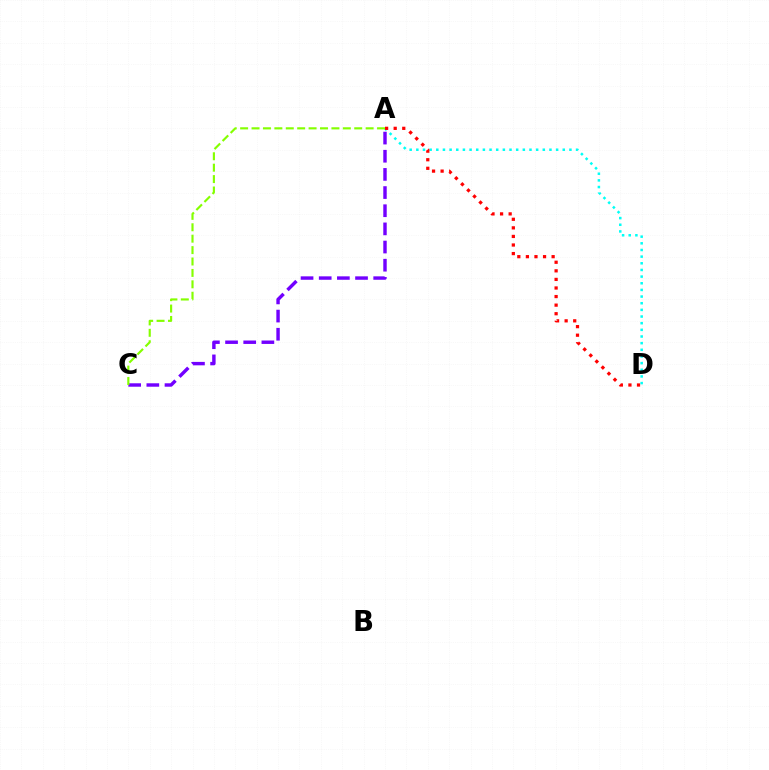{('A', 'C'): [{'color': '#7200ff', 'line_style': 'dashed', 'thickness': 2.47}, {'color': '#84ff00', 'line_style': 'dashed', 'thickness': 1.55}], ('A', 'D'): [{'color': '#00fff6', 'line_style': 'dotted', 'thickness': 1.81}, {'color': '#ff0000', 'line_style': 'dotted', 'thickness': 2.33}]}